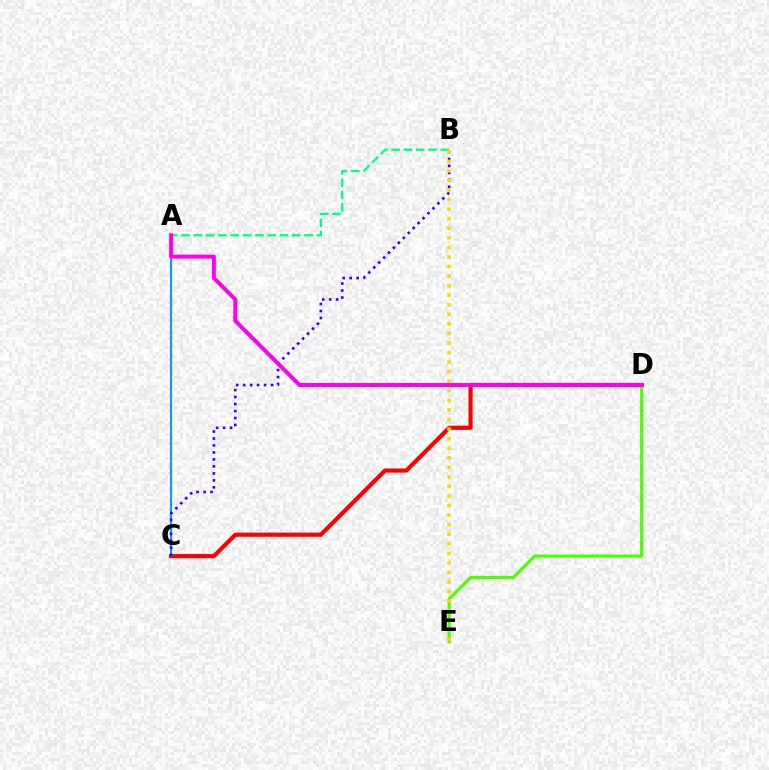{('A', 'C'): [{'color': '#009eff', 'line_style': 'solid', 'thickness': 1.52}], ('A', 'B'): [{'color': '#00ff86', 'line_style': 'dashed', 'thickness': 1.67}], ('D', 'E'): [{'color': '#4fff00', 'line_style': 'solid', 'thickness': 2.29}], ('C', 'D'): [{'color': '#ff0000', 'line_style': 'solid', 'thickness': 3.0}], ('B', 'C'): [{'color': '#3700ff', 'line_style': 'dotted', 'thickness': 1.9}], ('A', 'D'): [{'color': '#ff00ed', 'line_style': 'solid', 'thickness': 2.85}], ('B', 'E'): [{'color': '#ffd500', 'line_style': 'dotted', 'thickness': 2.6}]}